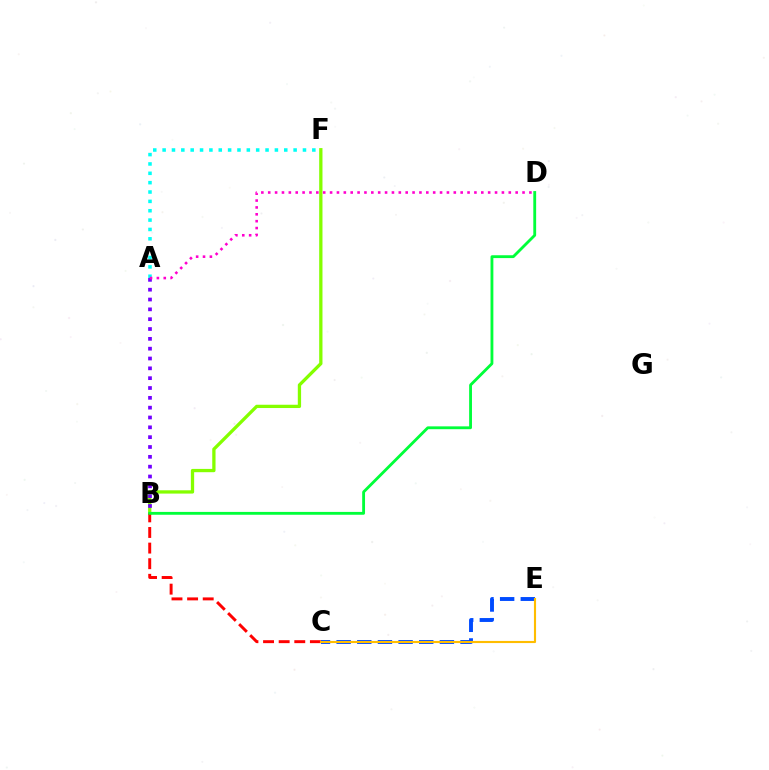{('B', 'F'): [{'color': '#84ff00', 'line_style': 'solid', 'thickness': 2.37}], ('B', 'C'): [{'color': '#ff0000', 'line_style': 'dashed', 'thickness': 2.12}], ('C', 'E'): [{'color': '#004bff', 'line_style': 'dashed', 'thickness': 2.81}, {'color': '#ffbd00', 'line_style': 'solid', 'thickness': 1.53}], ('A', 'B'): [{'color': '#7200ff', 'line_style': 'dotted', 'thickness': 2.67}], ('A', 'F'): [{'color': '#00fff6', 'line_style': 'dotted', 'thickness': 2.54}], ('B', 'D'): [{'color': '#00ff39', 'line_style': 'solid', 'thickness': 2.04}], ('A', 'D'): [{'color': '#ff00cf', 'line_style': 'dotted', 'thickness': 1.87}]}